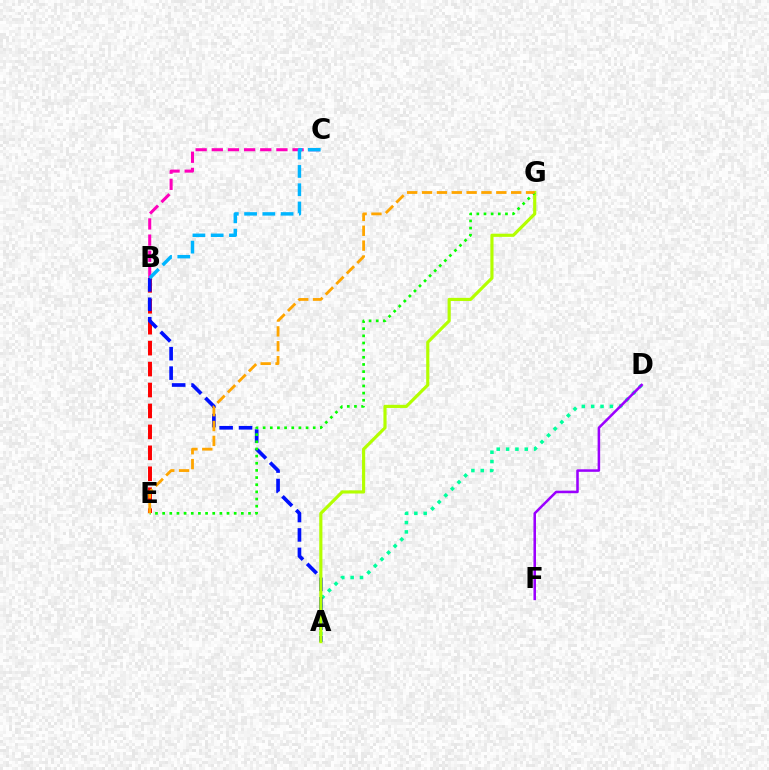{('B', 'E'): [{'color': '#ff0000', 'line_style': 'dashed', 'thickness': 2.84}], ('A', 'D'): [{'color': '#00ff9d', 'line_style': 'dotted', 'thickness': 2.54}], ('A', 'B'): [{'color': '#0010ff', 'line_style': 'dashed', 'thickness': 2.64}], ('A', 'G'): [{'color': '#b3ff00', 'line_style': 'solid', 'thickness': 2.27}], ('D', 'F'): [{'color': '#9b00ff', 'line_style': 'solid', 'thickness': 1.83}], ('B', 'C'): [{'color': '#ff00bd', 'line_style': 'dashed', 'thickness': 2.2}, {'color': '#00b5ff', 'line_style': 'dashed', 'thickness': 2.48}], ('E', 'G'): [{'color': '#08ff00', 'line_style': 'dotted', 'thickness': 1.94}, {'color': '#ffa500', 'line_style': 'dashed', 'thickness': 2.02}]}